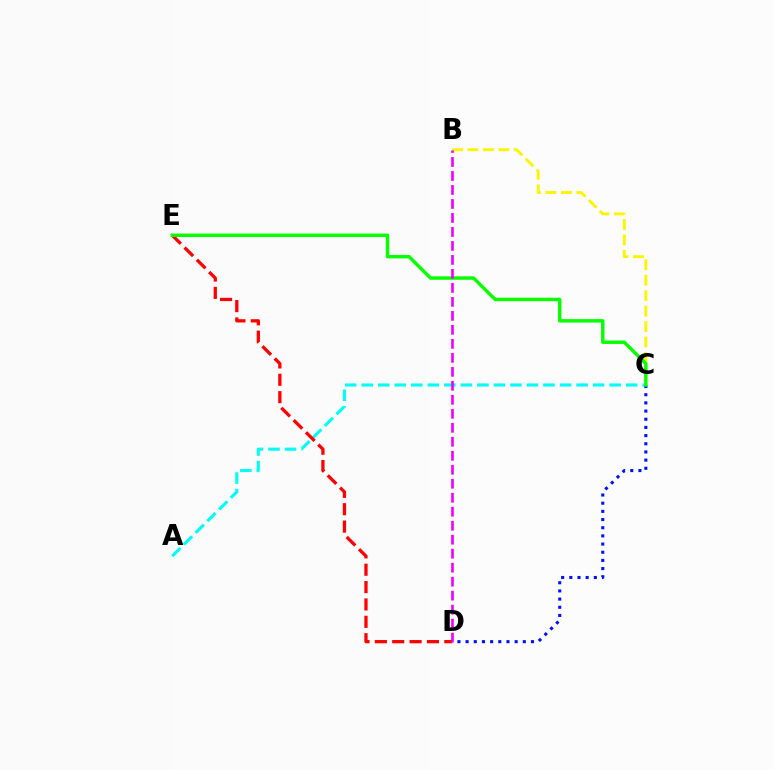{('A', 'C'): [{'color': '#00fff6', 'line_style': 'dashed', 'thickness': 2.25}], ('C', 'D'): [{'color': '#0010ff', 'line_style': 'dotted', 'thickness': 2.22}], ('D', 'E'): [{'color': '#ff0000', 'line_style': 'dashed', 'thickness': 2.36}], ('B', 'C'): [{'color': '#fcf500', 'line_style': 'dashed', 'thickness': 2.1}], ('C', 'E'): [{'color': '#08ff00', 'line_style': 'solid', 'thickness': 2.48}], ('B', 'D'): [{'color': '#ee00ff', 'line_style': 'dashed', 'thickness': 1.9}]}